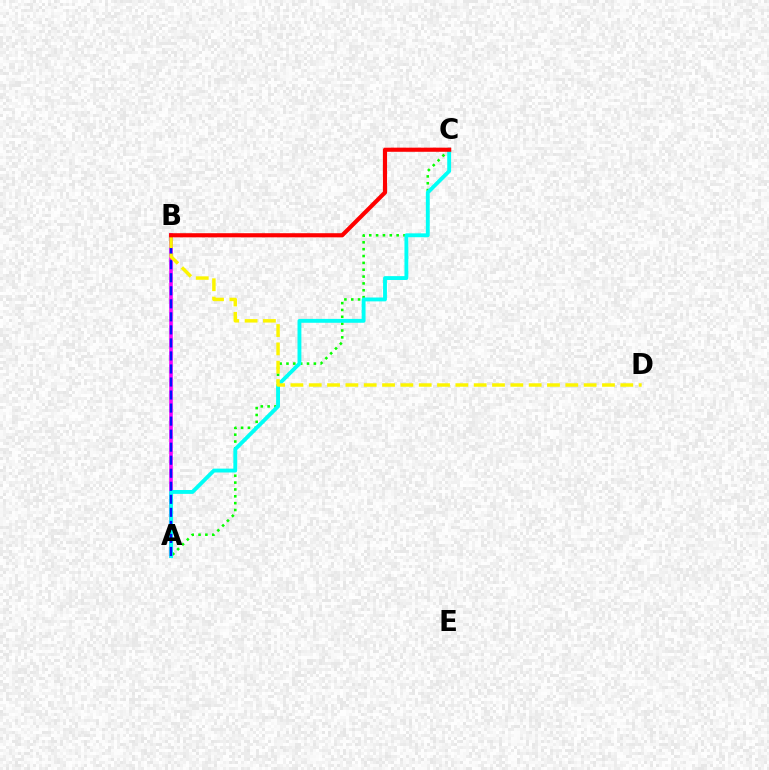{('A', 'B'): [{'color': '#ee00ff', 'line_style': 'solid', 'thickness': 2.57}, {'color': '#0010ff', 'line_style': 'dashed', 'thickness': 1.77}], ('A', 'C'): [{'color': '#08ff00', 'line_style': 'dotted', 'thickness': 1.86}, {'color': '#00fff6', 'line_style': 'solid', 'thickness': 2.78}], ('B', 'D'): [{'color': '#fcf500', 'line_style': 'dashed', 'thickness': 2.49}], ('B', 'C'): [{'color': '#ff0000', 'line_style': 'solid', 'thickness': 2.98}]}